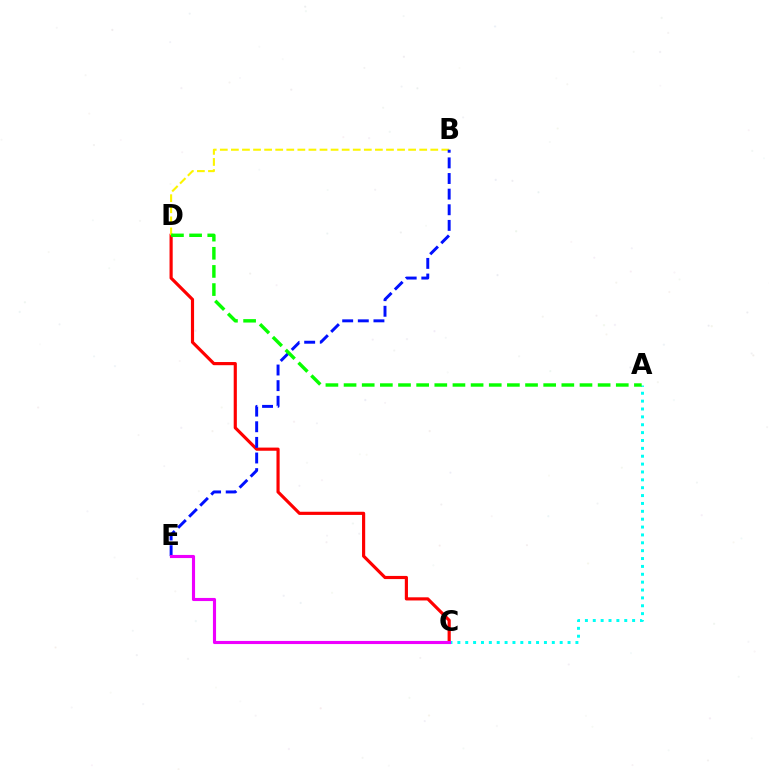{('C', 'D'): [{'color': '#ff0000', 'line_style': 'solid', 'thickness': 2.27}], ('B', 'D'): [{'color': '#fcf500', 'line_style': 'dashed', 'thickness': 1.5}], ('B', 'E'): [{'color': '#0010ff', 'line_style': 'dashed', 'thickness': 2.12}], ('A', 'C'): [{'color': '#00fff6', 'line_style': 'dotted', 'thickness': 2.14}], ('C', 'E'): [{'color': '#ee00ff', 'line_style': 'solid', 'thickness': 2.24}], ('A', 'D'): [{'color': '#08ff00', 'line_style': 'dashed', 'thickness': 2.47}]}